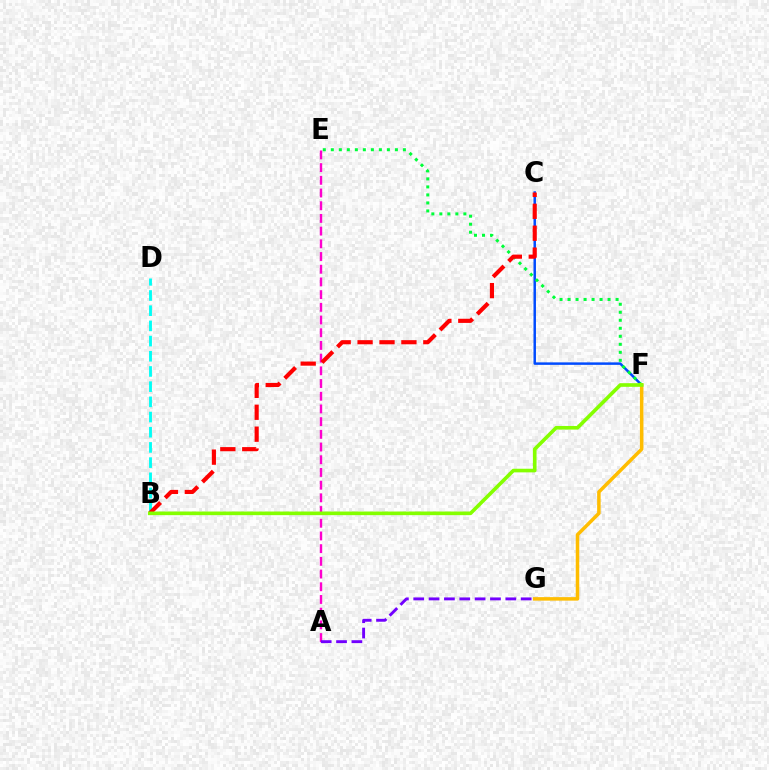{('C', 'F'): [{'color': '#004bff', 'line_style': 'solid', 'thickness': 1.78}], ('A', 'E'): [{'color': '#ff00cf', 'line_style': 'dashed', 'thickness': 1.73}], ('E', 'F'): [{'color': '#00ff39', 'line_style': 'dotted', 'thickness': 2.18}], ('B', 'D'): [{'color': '#00fff6', 'line_style': 'dashed', 'thickness': 2.06}], ('B', 'C'): [{'color': '#ff0000', 'line_style': 'dashed', 'thickness': 2.98}], ('A', 'G'): [{'color': '#7200ff', 'line_style': 'dashed', 'thickness': 2.08}], ('F', 'G'): [{'color': '#ffbd00', 'line_style': 'solid', 'thickness': 2.53}], ('B', 'F'): [{'color': '#84ff00', 'line_style': 'solid', 'thickness': 2.61}]}